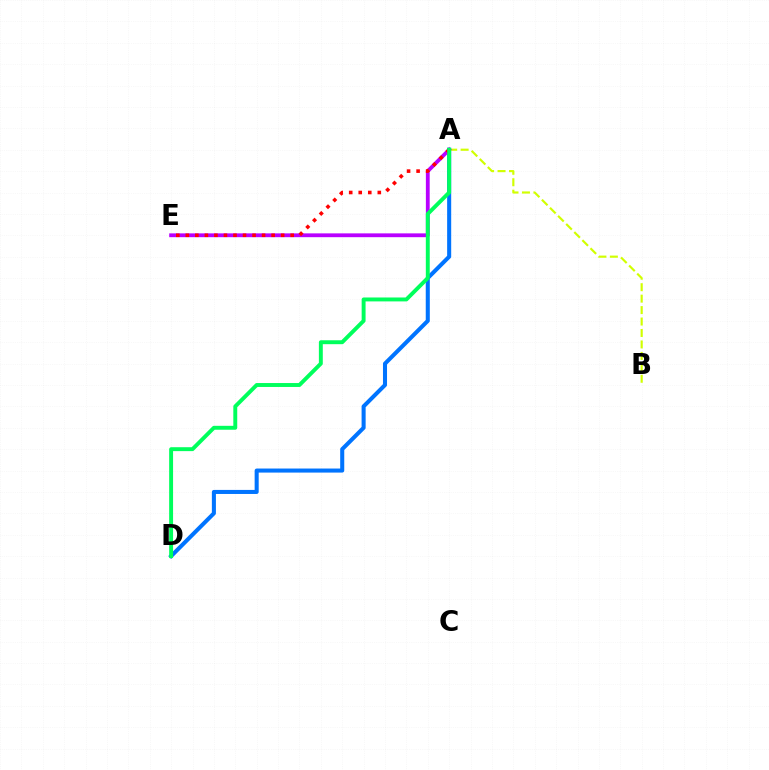{('A', 'D'): [{'color': '#0074ff', 'line_style': 'solid', 'thickness': 2.92}, {'color': '#00ff5c', 'line_style': 'solid', 'thickness': 2.82}], ('A', 'B'): [{'color': '#d1ff00', 'line_style': 'dashed', 'thickness': 1.56}], ('A', 'E'): [{'color': '#b900ff', 'line_style': 'solid', 'thickness': 2.75}, {'color': '#ff0000', 'line_style': 'dotted', 'thickness': 2.59}]}